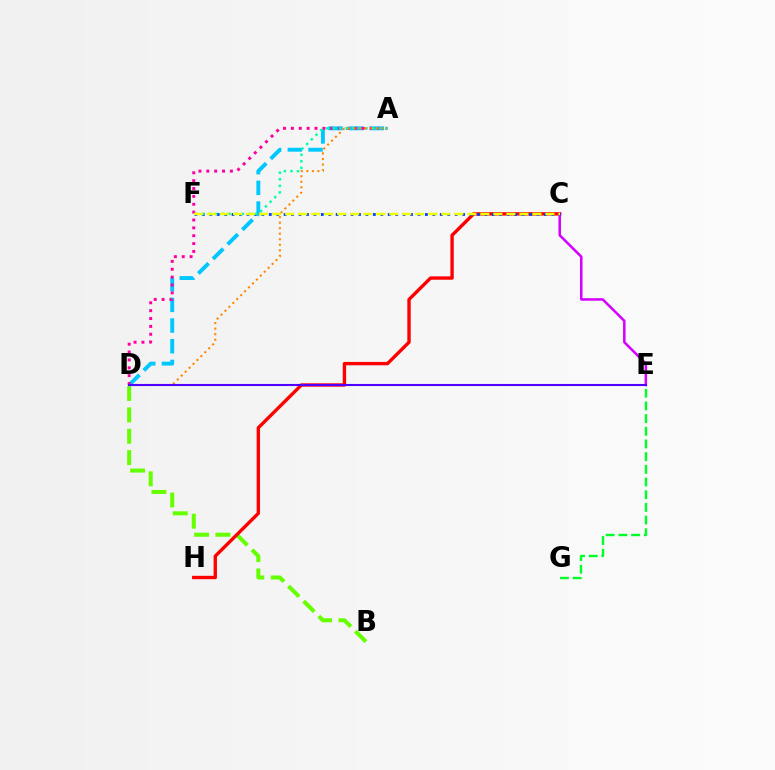{('B', 'D'): [{'color': '#66ff00', 'line_style': 'dashed', 'thickness': 2.9}], ('C', 'H'): [{'color': '#ff0000', 'line_style': 'solid', 'thickness': 2.43}], ('E', 'G'): [{'color': '#00ff27', 'line_style': 'dashed', 'thickness': 1.72}], ('C', 'E'): [{'color': '#d600ff', 'line_style': 'solid', 'thickness': 1.82}], ('A', 'D'): [{'color': '#00c7ff', 'line_style': 'dashed', 'thickness': 2.81}, {'color': '#ff00a0', 'line_style': 'dotted', 'thickness': 2.14}, {'color': '#ff8800', 'line_style': 'dotted', 'thickness': 1.5}], ('C', 'F'): [{'color': '#003fff', 'line_style': 'dotted', 'thickness': 2.02}, {'color': '#eeff00', 'line_style': 'dashed', 'thickness': 1.77}], ('A', 'F'): [{'color': '#00ffaf', 'line_style': 'dotted', 'thickness': 1.79}], ('D', 'E'): [{'color': '#4f00ff', 'line_style': 'solid', 'thickness': 1.5}]}